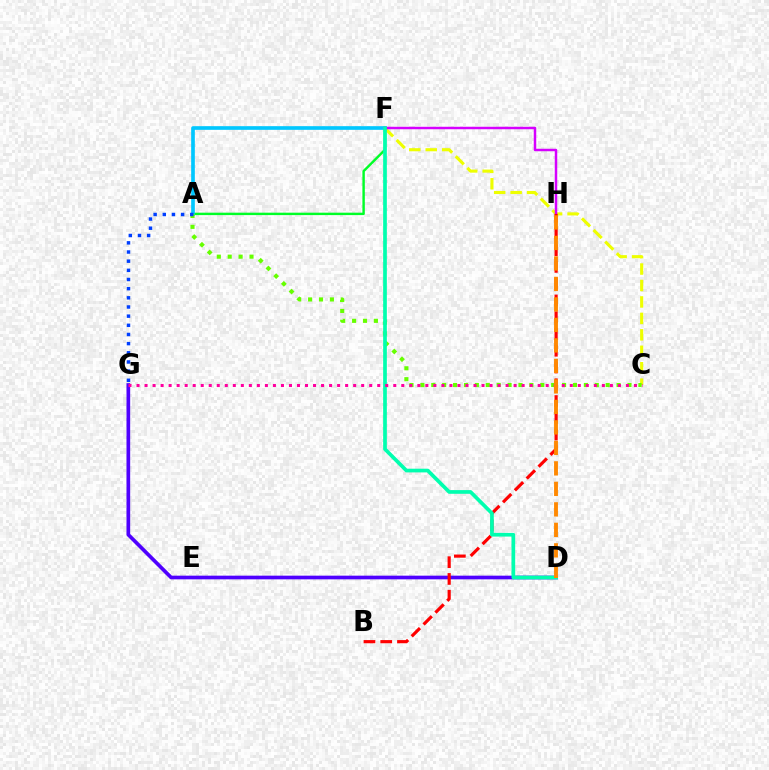{('D', 'G'): [{'color': '#4f00ff', 'line_style': 'solid', 'thickness': 2.64}], ('C', 'F'): [{'color': '#eeff00', 'line_style': 'dashed', 'thickness': 2.23}], ('A', 'F'): [{'color': '#00ff27', 'line_style': 'solid', 'thickness': 1.74}, {'color': '#00c7ff', 'line_style': 'solid', 'thickness': 2.64}], ('F', 'H'): [{'color': '#d600ff', 'line_style': 'solid', 'thickness': 1.78}], ('A', 'C'): [{'color': '#66ff00', 'line_style': 'dotted', 'thickness': 2.96}], ('A', 'G'): [{'color': '#003fff', 'line_style': 'dotted', 'thickness': 2.49}], ('B', 'H'): [{'color': '#ff0000', 'line_style': 'dashed', 'thickness': 2.28}], ('D', 'F'): [{'color': '#00ffaf', 'line_style': 'solid', 'thickness': 2.66}], ('C', 'G'): [{'color': '#ff00a0', 'line_style': 'dotted', 'thickness': 2.18}], ('D', 'H'): [{'color': '#ff8800', 'line_style': 'dashed', 'thickness': 2.78}]}